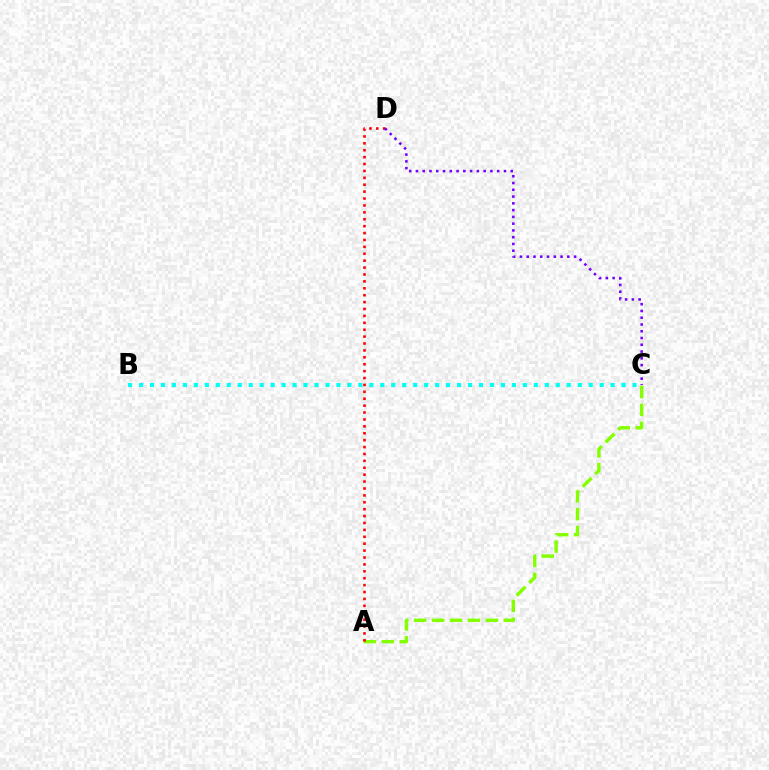{('A', 'C'): [{'color': '#84ff00', 'line_style': 'dashed', 'thickness': 2.43}], ('B', 'C'): [{'color': '#00fff6', 'line_style': 'dotted', 'thickness': 2.98}], ('A', 'D'): [{'color': '#ff0000', 'line_style': 'dotted', 'thickness': 1.88}], ('C', 'D'): [{'color': '#7200ff', 'line_style': 'dotted', 'thickness': 1.84}]}